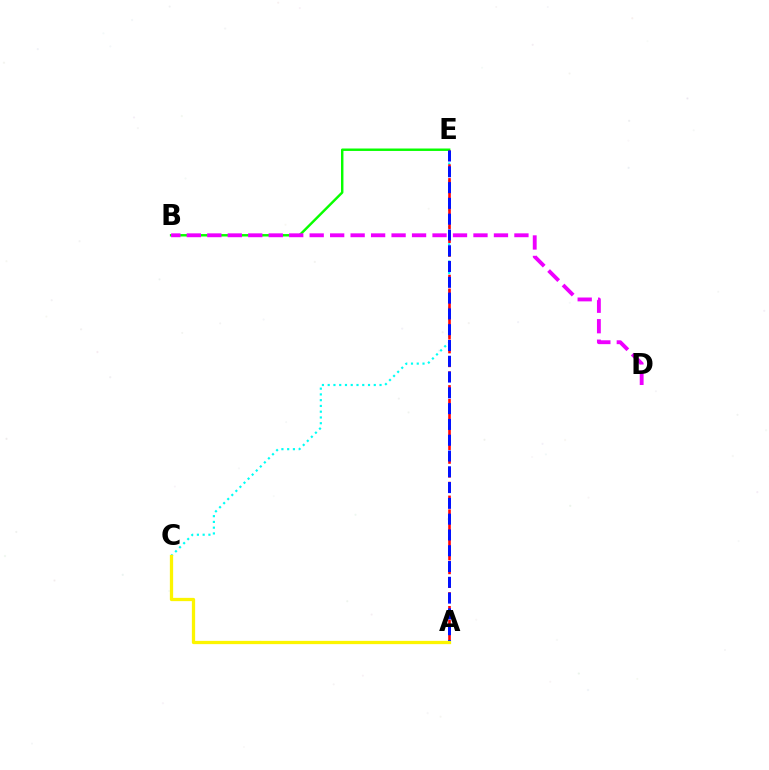{('C', 'E'): [{'color': '#00fff6', 'line_style': 'dotted', 'thickness': 1.56}], ('B', 'E'): [{'color': '#08ff00', 'line_style': 'solid', 'thickness': 1.75}], ('A', 'E'): [{'color': '#ff0000', 'line_style': 'dashed', 'thickness': 1.88}, {'color': '#0010ff', 'line_style': 'dashed', 'thickness': 2.14}], ('B', 'D'): [{'color': '#ee00ff', 'line_style': 'dashed', 'thickness': 2.78}], ('A', 'C'): [{'color': '#fcf500', 'line_style': 'solid', 'thickness': 2.35}]}